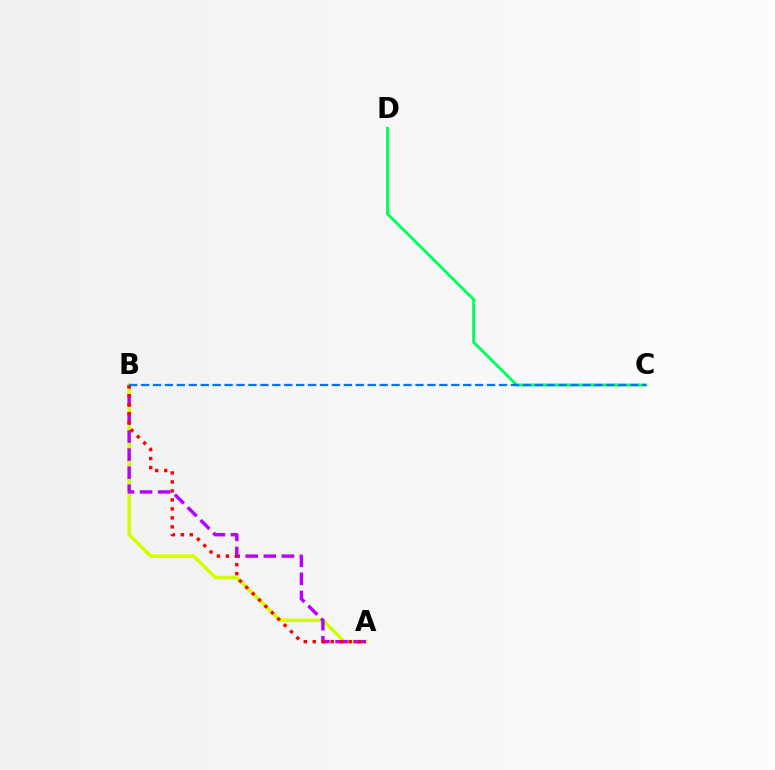{('A', 'B'): [{'color': '#d1ff00', 'line_style': 'solid', 'thickness': 2.56}, {'color': '#b900ff', 'line_style': 'dashed', 'thickness': 2.46}, {'color': '#ff0000', 'line_style': 'dotted', 'thickness': 2.44}], ('C', 'D'): [{'color': '#00ff5c', 'line_style': 'solid', 'thickness': 2.1}], ('B', 'C'): [{'color': '#0074ff', 'line_style': 'dashed', 'thickness': 1.62}]}